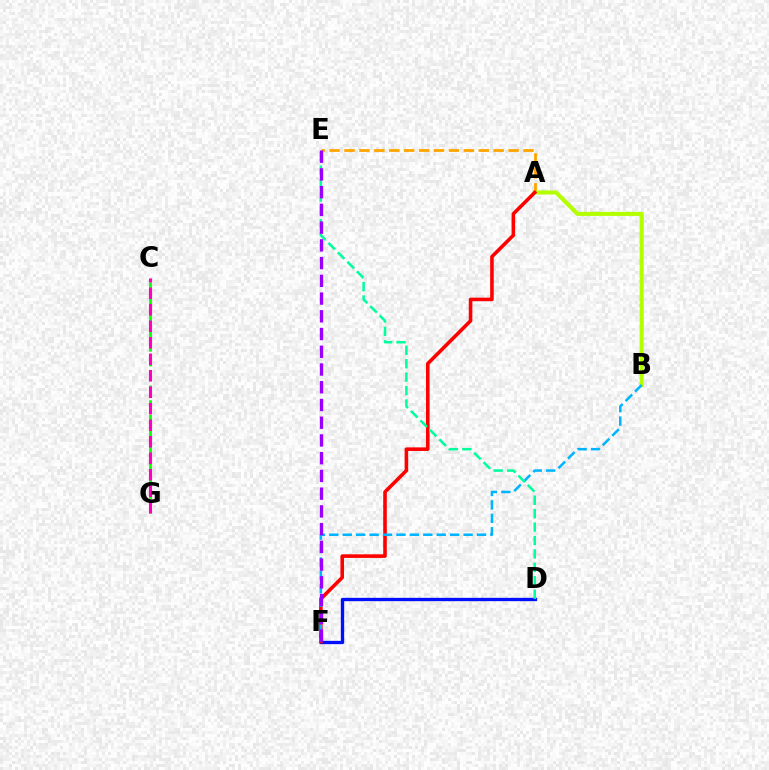{('D', 'F'): [{'color': '#0010ff', 'line_style': 'solid', 'thickness': 2.39}], ('A', 'E'): [{'color': '#ffa500', 'line_style': 'dashed', 'thickness': 2.03}], ('A', 'B'): [{'color': '#b3ff00', 'line_style': 'solid', 'thickness': 2.95}], ('C', 'G'): [{'color': '#08ff00', 'line_style': 'dashed', 'thickness': 2.0}, {'color': '#ff00bd', 'line_style': 'dashed', 'thickness': 2.24}], ('A', 'F'): [{'color': '#ff0000', 'line_style': 'solid', 'thickness': 2.58}], ('B', 'F'): [{'color': '#00b5ff', 'line_style': 'dashed', 'thickness': 1.82}], ('D', 'E'): [{'color': '#00ff9d', 'line_style': 'dashed', 'thickness': 1.82}], ('E', 'F'): [{'color': '#9b00ff', 'line_style': 'dashed', 'thickness': 2.41}]}